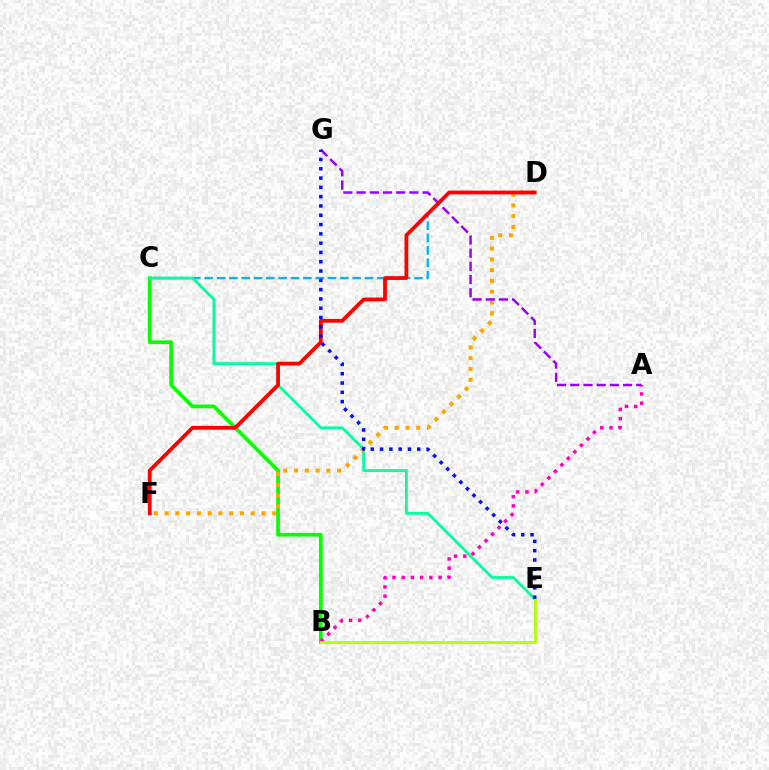{('C', 'D'): [{'color': '#00b5ff', 'line_style': 'dashed', 'thickness': 1.68}], ('B', 'C'): [{'color': '#08ff00', 'line_style': 'solid', 'thickness': 2.68}], ('A', 'B'): [{'color': '#ff00bd', 'line_style': 'dotted', 'thickness': 2.5}], ('C', 'E'): [{'color': '#00ff9d', 'line_style': 'solid', 'thickness': 1.99}], ('D', 'F'): [{'color': '#ffa500', 'line_style': 'dotted', 'thickness': 2.92}, {'color': '#ff0000', 'line_style': 'solid', 'thickness': 2.72}], ('B', 'E'): [{'color': '#b3ff00', 'line_style': 'solid', 'thickness': 2.04}], ('A', 'G'): [{'color': '#9b00ff', 'line_style': 'dashed', 'thickness': 1.79}], ('E', 'G'): [{'color': '#0010ff', 'line_style': 'dotted', 'thickness': 2.53}]}